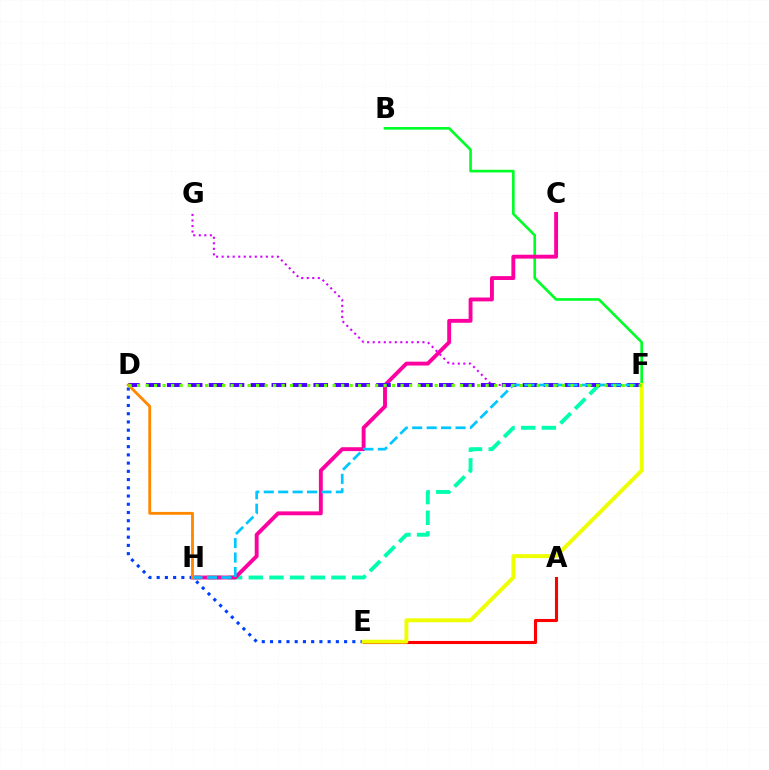{('B', 'F'): [{'color': '#00ff27', 'line_style': 'solid', 'thickness': 1.91}], ('F', 'H'): [{'color': '#00ffaf', 'line_style': 'dashed', 'thickness': 2.81}, {'color': '#00c7ff', 'line_style': 'dashed', 'thickness': 1.96}], ('C', 'H'): [{'color': '#ff00a0', 'line_style': 'solid', 'thickness': 2.79}], ('A', 'E'): [{'color': '#ff0000', 'line_style': 'solid', 'thickness': 2.23}], ('F', 'G'): [{'color': '#d600ff', 'line_style': 'dotted', 'thickness': 1.5}], ('D', 'F'): [{'color': '#4f00ff', 'line_style': 'dashed', 'thickness': 2.84}, {'color': '#66ff00', 'line_style': 'dotted', 'thickness': 2.31}], ('D', 'E'): [{'color': '#003fff', 'line_style': 'dotted', 'thickness': 2.24}], ('E', 'F'): [{'color': '#eeff00', 'line_style': 'solid', 'thickness': 2.81}], ('D', 'H'): [{'color': '#ff8800', 'line_style': 'solid', 'thickness': 2.05}]}